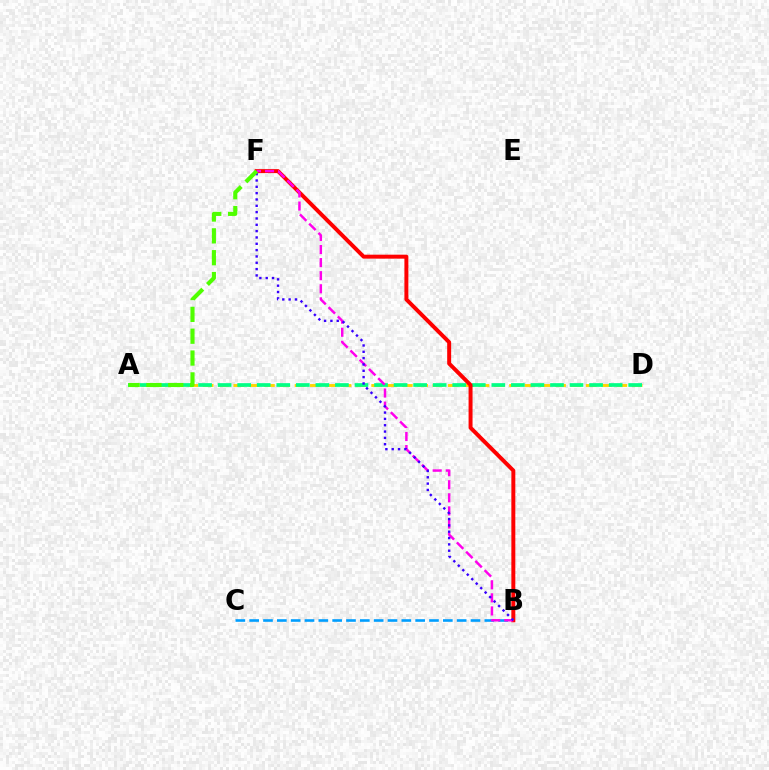{('B', 'C'): [{'color': '#009eff', 'line_style': 'dashed', 'thickness': 1.88}], ('A', 'D'): [{'color': '#ffd500', 'line_style': 'dashed', 'thickness': 2.08}, {'color': '#00ff86', 'line_style': 'dashed', 'thickness': 2.66}], ('B', 'F'): [{'color': '#ff0000', 'line_style': 'solid', 'thickness': 2.85}, {'color': '#ff00ed', 'line_style': 'dashed', 'thickness': 1.78}, {'color': '#3700ff', 'line_style': 'dotted', 'thickness': 1.72}], ('A', 'F'): [{'color': '#4fff00', 'line_style': 'dashed', 'thickness': 2.97}]}